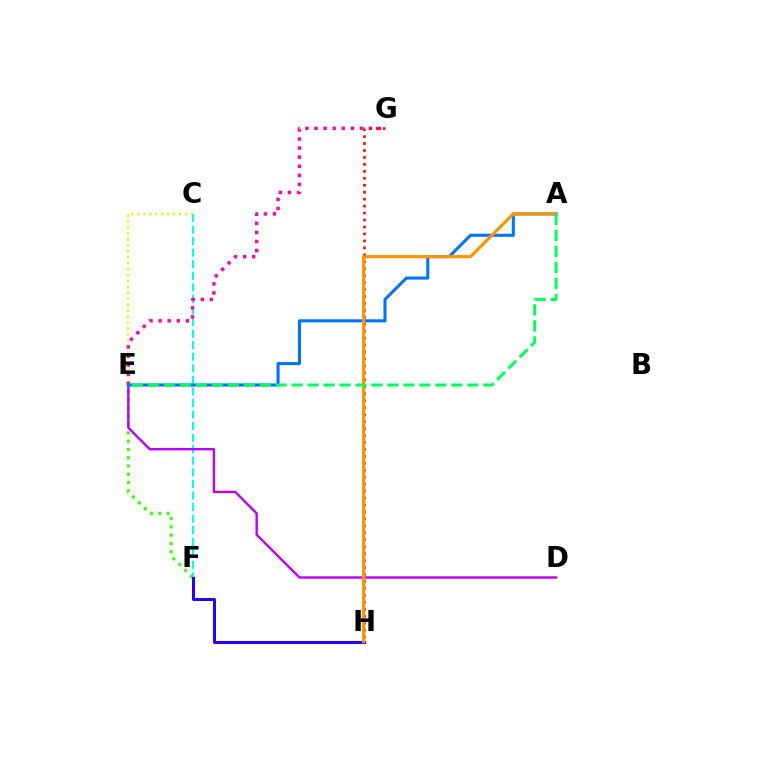{('C', 'F'): [{'color': '#00fff6', 'line_style': 'dashed', 'thickness': 1.57}], ('E', 'F'): [{'color': '#3dff00', 'line_style': 'dotted', 'thickness': 2.25}], ('C', 'E'): [{'color': '#d1ff00', 'line_style': 'dotted', 'thickness': 1.62}], ('D', 'E'): [{'color': '#b900ff', 'line_style': 'solid', 'thickness': 1.73}], ('E', 'G'): [{'color': '#ff00ac', 'line_style': 'dotted', 'thickness': 2.47}], ('A', 'E'): [{'color': '#0074ff', 'line_style': 'solid', 'thickness': 2.21}, {'color': '#00ff5c', 'line_style': 'dashed', 'thickness': 2.17}], ('G', 'H'): [{'color': '#ff0000', 'line_style': 'dotted', 'thickness': 1.89}], ('F', 'H'): [{'color': '#2500ff', 'line_style': 'solid', 'thickness': 2.17}], ('A', 'H'): [{'color': '#ff9400', 'line_style': 'solid', 'thickness': 2.27}]}